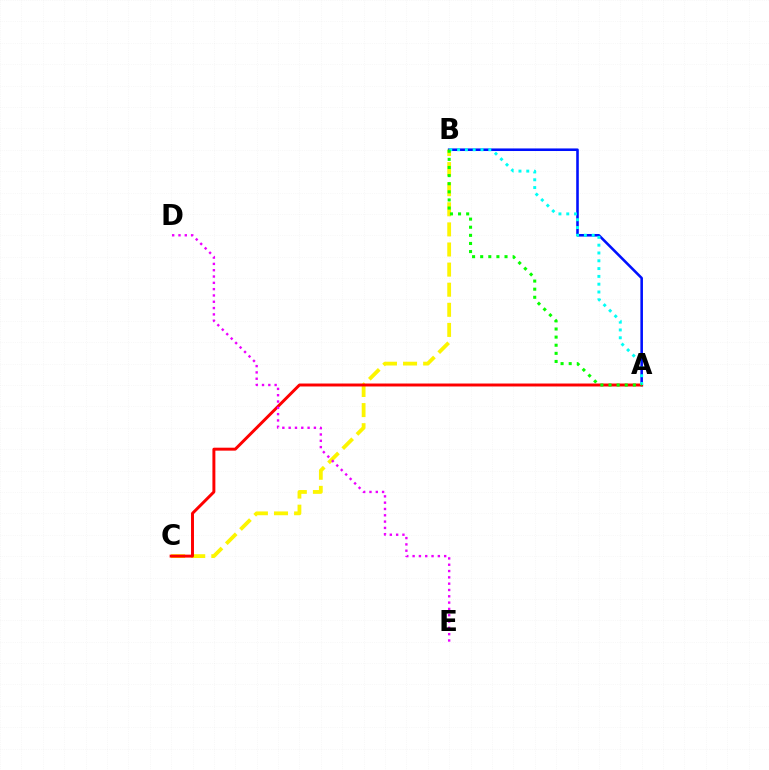{('A', 'B'): [{'color': '#0010ff', 'line_style': 'solid', 'thickness': 1.86}, {'color': '#00fff6', 'line_style': 'dotted', 'thickness': 2.12}, {'color': '#08ff00', 'line_style': 'dotted', 'thickness': 2.2}], ('B', 'C'): [{'color': '#fcf500', 'line_style': 'dashed', 'thickness': 2.73}], ('A', 'C'): [{'color': '#ff0000', 'line_style': 'solid', 'thickness': 2.12}], ('D', 'E'): [{'color': '#ee00ff', 'line_style': 'dotted', 'thickness': 1.71}]}